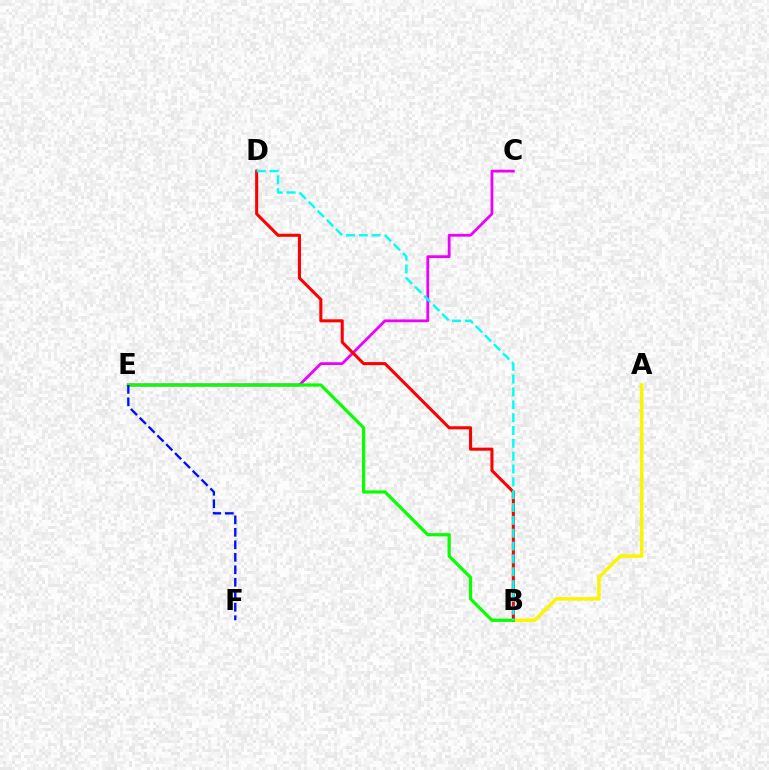{('A', 'B'): [{'color': '#fcf500', 'line_style': 'solid', 'thickness': 2.5}], ('C', 'E'): [{'color': '#ee00ff', 'line_style': 'solid', 'thickness': 2.0}], ('B', 'D'): [{'color': '#ff0000', 'line_style': 'solid', 'thickness': 2.2}, {'color': '#00fff6', 'line_style': 'dashed', 'thickness': 1.74}], ('B', 'E'): [{'color': '#08ff00', 'line_style': 'solid', 'thickness': 2.31}], ('E', 'F'): [{'color': '#0010ff', 'line_style': 'dashed', 'thickness': 1.7}]}